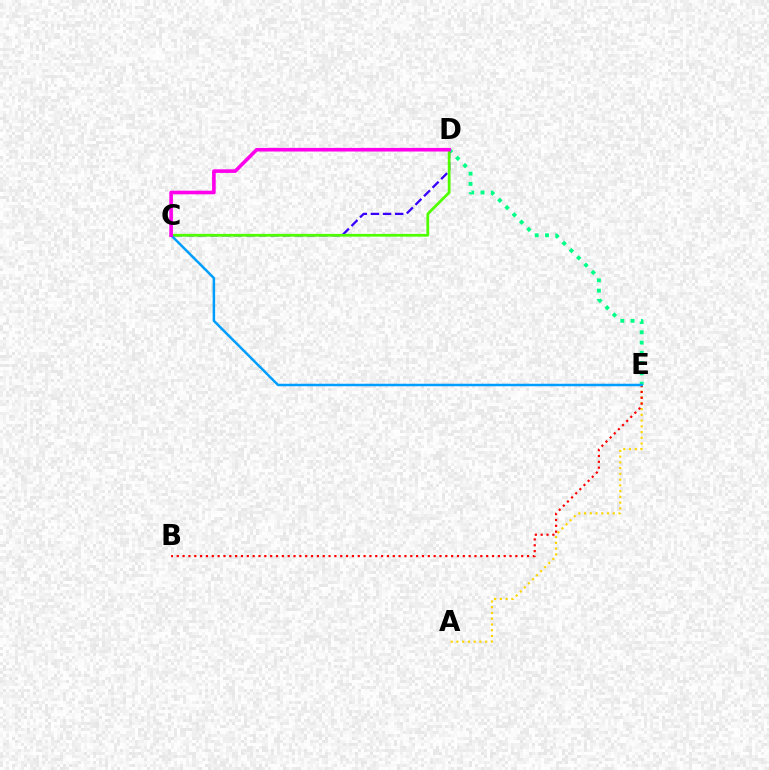{('A', 'E'): [{'color': '#ffd500', 'line_style': 'dotted', 'thickness': 1.56}], ('D', 'E'): [{'color': '#00ff86', 'line_style': 'dotted', 'thickness': 2.79}], ('B', 'E'): [{'color': '#ff0000', 'line_style': 'dotted', 'thickness': 1.59}], ('C', 'D'): [{'color': '#3700ff', 'line_style': 'dashed', 'thickness': 1.65}, {'color': '#4fff00', 'line_style': 'solid', 'thickness': 2.0}, {'color': '#ff00ed', 'line_style': 'solid', 'thickness': 2.6}], ('C', 'E'): [{'color': '#009eff', 'line_style': 'solid', 'thickness': 1.79}]}